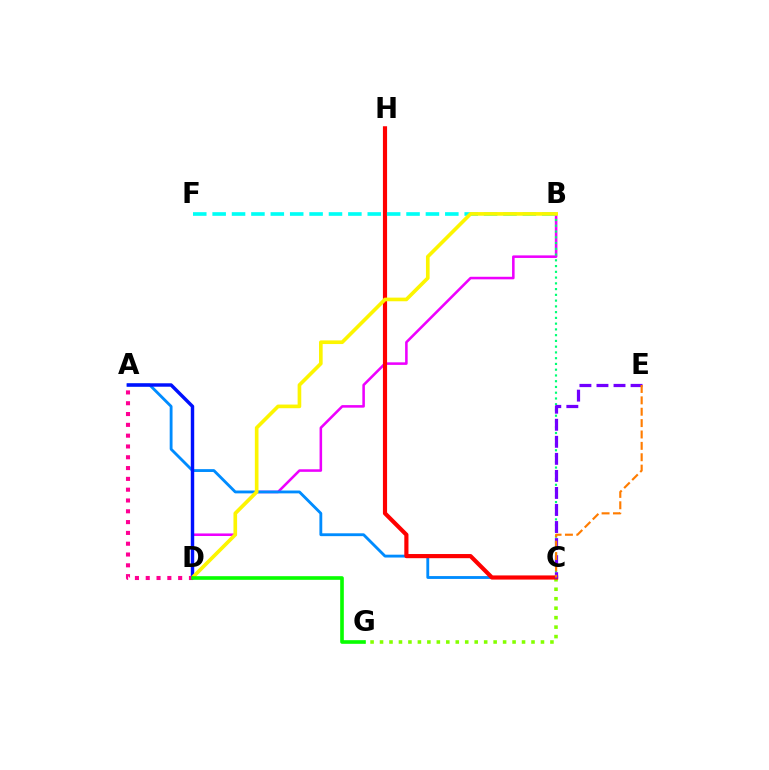{('B', 'D'): [{'color': '#ee00ff', 'line_style': 'solid', 'thickness': 1.84}, {'color': '#fcf500', 'line_style': 'solid', 'thickness': 2.62}], ('A', 'C'): [{'color': '#008cff', 'line_style': 'solid', 'thickness': 2.05}], ('B', 'C'): [{'color': '#00ff74', 'line_style': 'dotted', 'thickness': 1.56}], ('C', 'G'): [{'color': '#84ff00', 'line_style': 'dotted', 'thickness': 2.57}], ('C', 'H'): [{'color': '#ff0000', 'line_style': 'solid', 'thickness': 2.99}], ('A', 'D'): [{'color': '#0010ff', 'line_style': 'solid', 'thickness': 2.48}, {'color': '#ff0094', 'line_style': 'dotted', 'thickness': 2.94}], ('B', 'F'): [{'color': '#00fff6', 'line_style': 'dashed', 'thickness': 2.63}], ('C', 'E'): [{'color': '#7200ff', 'line_style': 'dashed', 'thickness': 2.32}, {'color': '#ff7c00', 'line_style': 'dashed', 'thickness': 1.55}], ('D', 'G'): [{'color': '#08ff00', 'line_style': 'solid', 'thickness': 2.62}]}